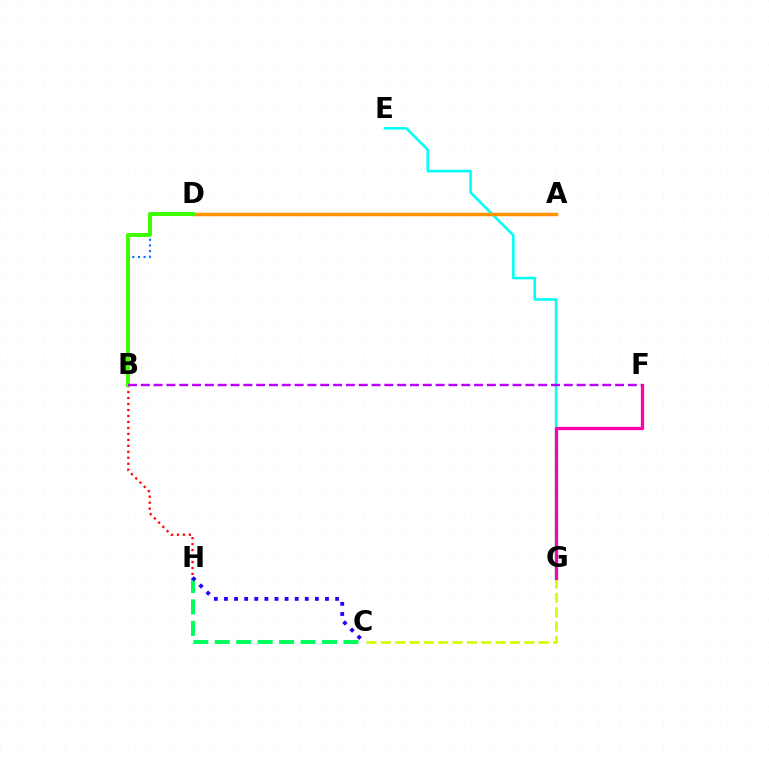{('C', 'H'): [{'color': '#00ff5c', 'line_style': 'dashed', 'thickness': 2.91}, {'color': '#2500ff', 'line_style': 'dotted', 'thickness': 2.75}], ('B', 'D'): [{'color': '#0074ff', 'line_style': 'dotted', 'thickness': 1.53}, {'color': '#3dff00', 'line_style': 'solid', 'thickness': 2.86}], ('B', 'H'): [{'color': '#ff0000', 'line_style': 'dotted', 'thickness': 1.62}], ('C', 'G'): [{'color': '#d1ff00', 'line_style': 'dashed', 'thickness': 1.95}], ('E', 'G'): [{'color': '#00fff6', 'line_style': 'solid', 'thickness': 1.85}], ('A', 'D'): [{'color': '#ff9400', 'line_style': 'solid', 'thickness': 2.48}], ('F', 'G'): [{'color': '#ff00ac', 'line_style': 'solid', 'thickness': 2.35}], ('B', 'F'): [{'color': '#b900ff', 'line_style': 'dashed', 'thickness': 1.74}]}